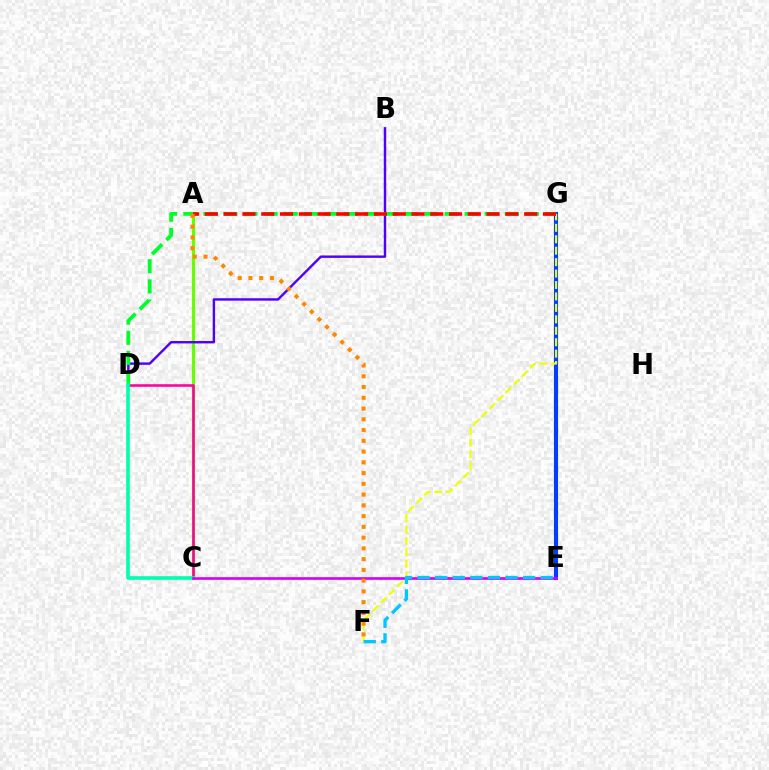{('A', 'C'): [{'color': '#66ff00', 'line_style': 'solid', 'thickness': 2.28}], ('C', 'D'): [{'color': '#ff00a0', 'line_style': 'solid', 'thickness': 1.84}, {'color': '#00ffaf', 'line_style': 'solid', 'thickness': 2.61}], ('B', 'D'): [{'color': '#4f00ff', 'line_style': 'solid', 'thickness': 1.74}], ('E', 'G'): [{'color': '#003fff', 'line_style': 'solid', 'thickness': 2.96}], ('F', 'G'): [{'color': '#eeff00', 'line_style': 'dashed', 'thickness': 1.55}], ('D', 'G'): [{'color': '#00ff27', 'line_style': 'dashed', 'thickness': 2.73}], ('A', 'G'): [{'color': '#ff0000', 'line_style': 'dashed', 'thickness': 2.55}], ('C', 'E'): [{'color': '#d600ff', 'line_style': 'solid', 'thickness': 1.92}], ('E', 'F'): [{'color': '#00c7ff', 'line_style': 'dashed', 'thickness': 2.39}], ('A', 'F'): [{'color': '#ff8800', 'line_style': 'dotted', 'thickness': 2.92}]}